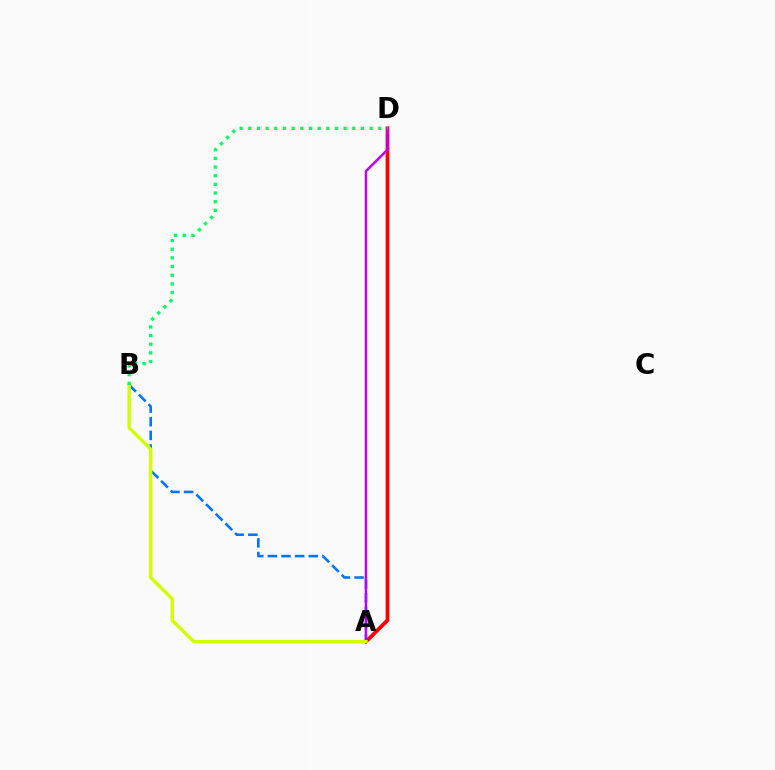{('A', 'D'): [{'color': '#ff0000', 'line_style': 'solid', 'thickness': 2.71}, {'color': '#b900ff', 'line_style': 'solid', 'thickness': 1.77}], ('A', 'B'): [{'color': '#0074ff', 'line_style': 'dashed', 'thickness': 1.85}, {'color': '#d1ff00', 'line_style': 'solid', 'thickness': 2.45}], ('B', 'D'): [{'color': '#00ff5c', 'line_style': 'dotted', 'thickness': 2.35}]}